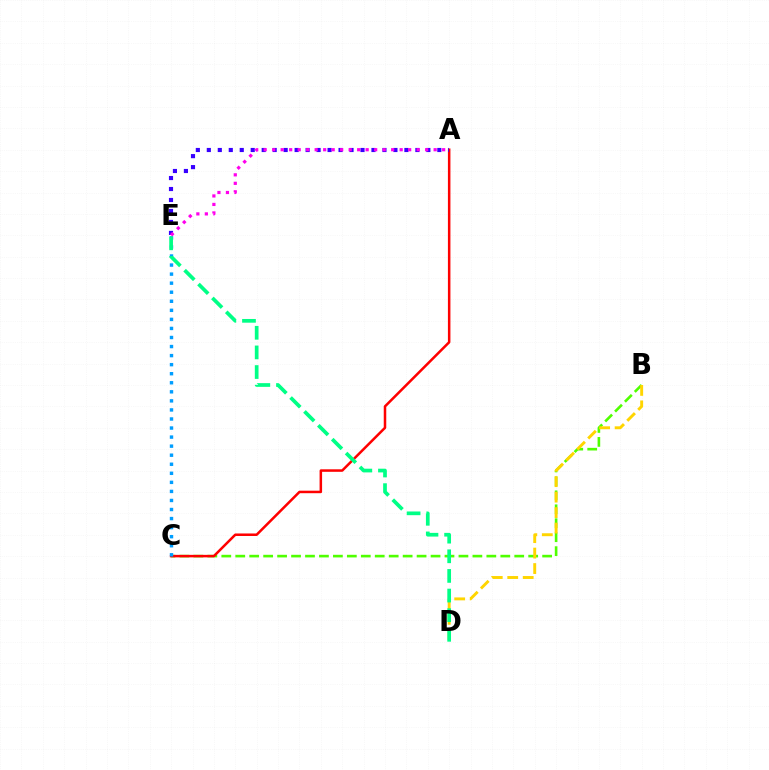{('B', 'C'): [{'color': '#4fff00', 'line_style': 'dashed', 'thickness': 1.9}], ('A', 'C'): [{'color': '#ff0000', 'line_style': 'solid', 'thickness': 1.81}], ('C', 'E'): [{'color': '#009eff', 'line_style': 'dotted', 'thickness': 2.46}], ('A', 'E'): [{'color': '#3700ff', 'line_style': 'dotted', 'thickness': 2.98}, {'color': '#ff00ed', 'line_style': 'dotted', 'thickness': 2.31}], ('B', 'D'): [{'color': '#ffd500', 'line_style': 'dashed', 'thickness': 2.1}], ('D', 'E'): [{'color': '#00ff86', 'line_style': 'dashed', 'thickness': 2.67}]}